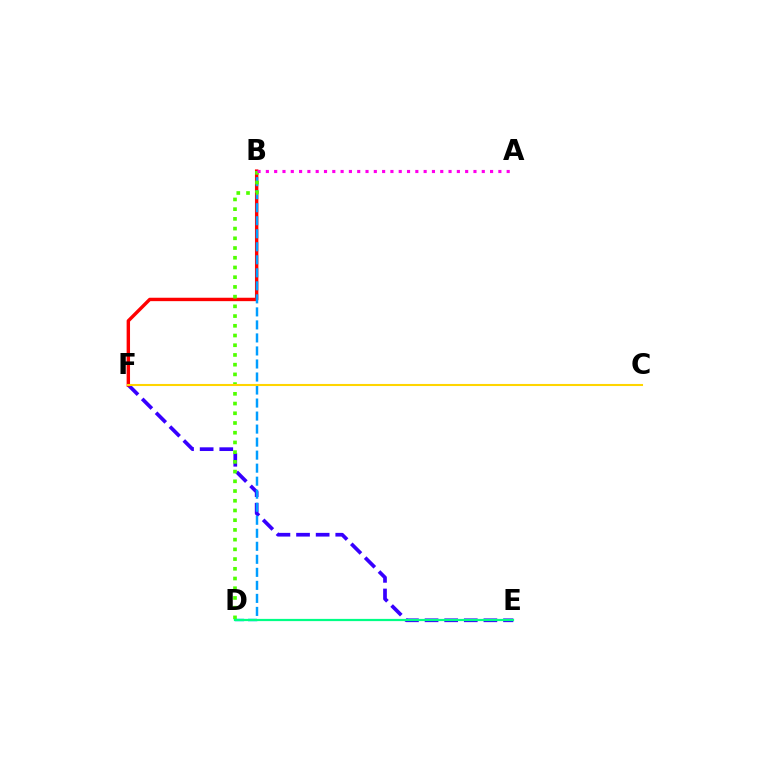{('E', 'F'): [{'color': '#3700ff', 'line_style': 'dashed', 'thickness': 2.66}], ('B', 'F'): [{'color': '#ff0000', 'line_style': 'solid', 'thickness': 2.45}], ('B', 'D'): [{'color': '#009eff', 'line_style': 'dashed', 'thickness': 1.77}, {'color': '#4fff00', 'line_style': 'dotted', 'thickness': 2.64}], ('A', 'B'): [{'color': '#ff00ed', 'line_style': 'dotted', 'thickness': 2.26}], ('C', 'F'): [{'color': '#ffd500', 'line_style': 'solid', 'thickness': 1.5}], ('D', 'E'): [{'color': '#00ff86', 'line_style': 'solid', 'thickness': 1.6}]}